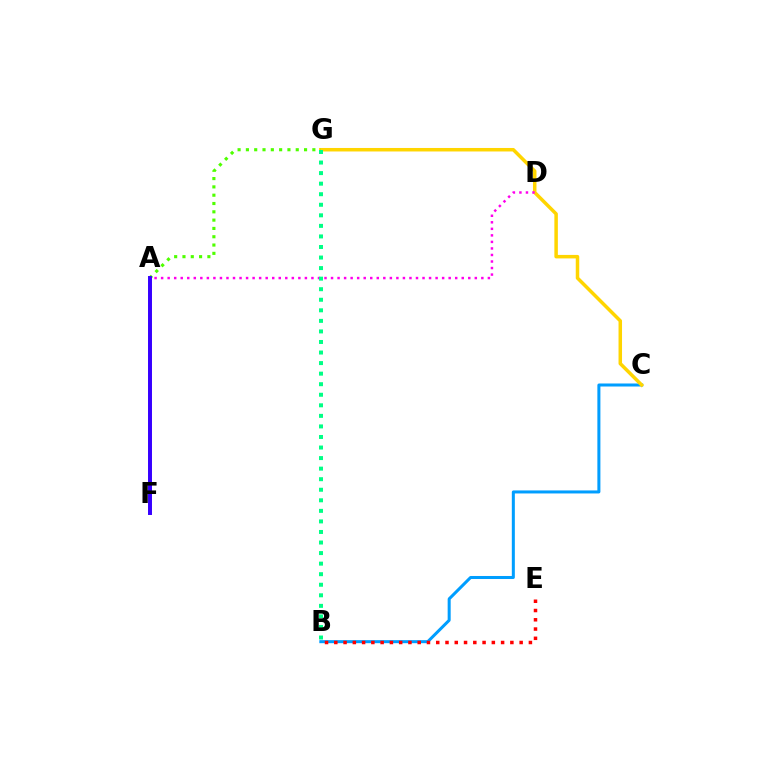{('B', 'C'): [{'color': '#009eff', 'line_style': 'solid', 'thickness': 2.18}], ('C', 'G'): [{'color': '#ffd500', 'line_style': 'solid', 'thickness': 2.52}], ('A', 'D'): [{'color': '#ff00ed', 'line_style': 'dotted', 'thickness': 1.78}], ('B', 'G'): [{'color': '#00ff86', 'line_style': 'dotted', 'thickness': 2.87}], ('B', 'E'): [{'color': '#ff0000', 'line_style': 'dotted', 'thickness': 2.52}], ('A', 'G'): [{'color': '#4fff00', 'line_style': 'dotted', 'thickness': 2.26}], ('A', 'F'): [{'color': '#3700ff', 'line_style': 'solid', 'thickness': 2.85}]}